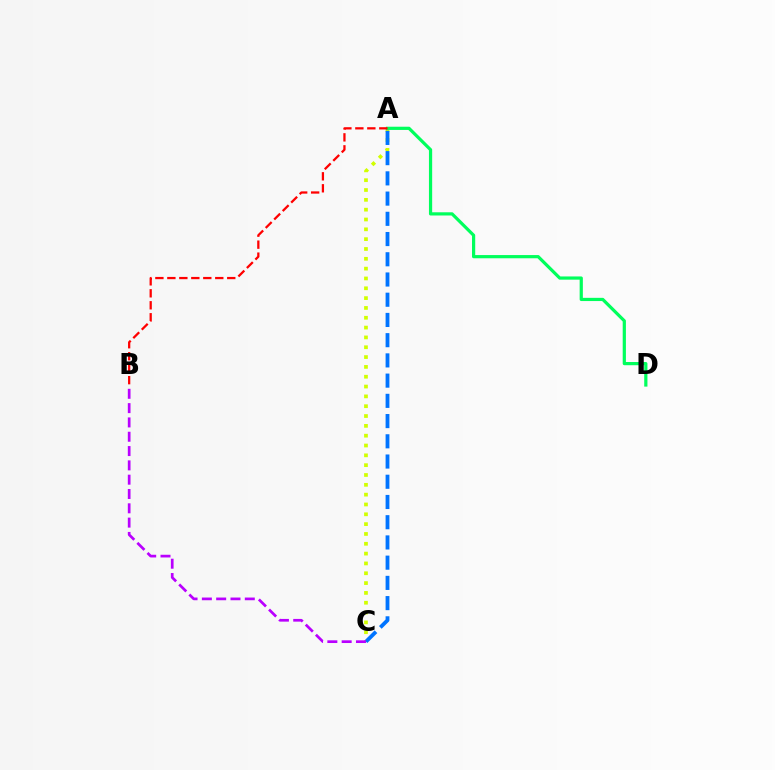{('A', 'C'): [{'color': '#d1ff00', 'line_style': 'dotted', 'thickness': 2.67}, {'color': '#0074ff', 'line_style': 'dashed', 'thickness': 2.75}], ('A', 'D'): [{'color': '#00ff5c', 'line_style': 'solid', 'thickness': 2.31}], ('B', 'C'): [{'color': '#b900ff', 'line_style': 'dashed', 'thickness': 1.94}], ('A', 'B'): [{'color': '#ff0000', 'line_style': 'dashed', 'thickness': 1.63}]}